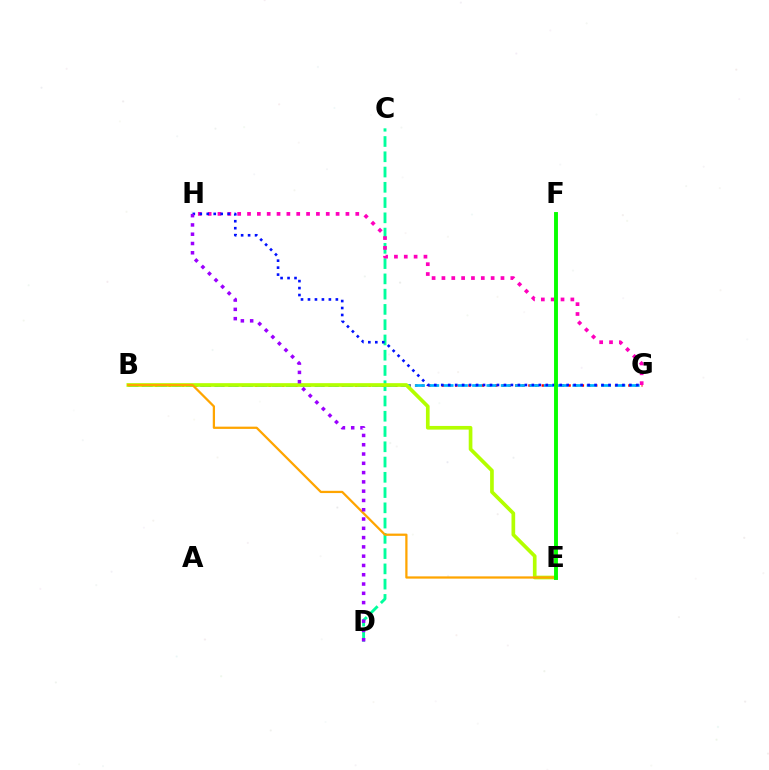{('C', 'D'): [{'color': '#00ff9d', 'line_style': 'dashed', 'thickness': 2.07}], ('B', 'G'): [{'color': '#ff0000', 'line_style': 'dotted', 'thickness': 1.81}, {'color': '#00b5ff', 'line_style': 'dashed', 'thickness': 1.95}], ('G', 'H'): [{'color': '#ff00bd', 'line_style': 'dotted', 'thickness': 2.67}, {'color': '#0010ff', 'line_style': 'dotted', 'thickness': 1.89}], ('B', 'E'): [{'color': '#b3ff00', 'line_style': 'solid', 'thickness': 2.65}, {'color': '#ffa500', 'line_style': 'solid', 'thickness': 1.62}], ('E', 'F'): [{'color': '#08ff00', 'line_style': 'solid', 'thickness': 2.81}], ('D', 'H'): [{'color': '#9b00ff', 'line_style': 'dotted', 'thickness': 2.52}]}